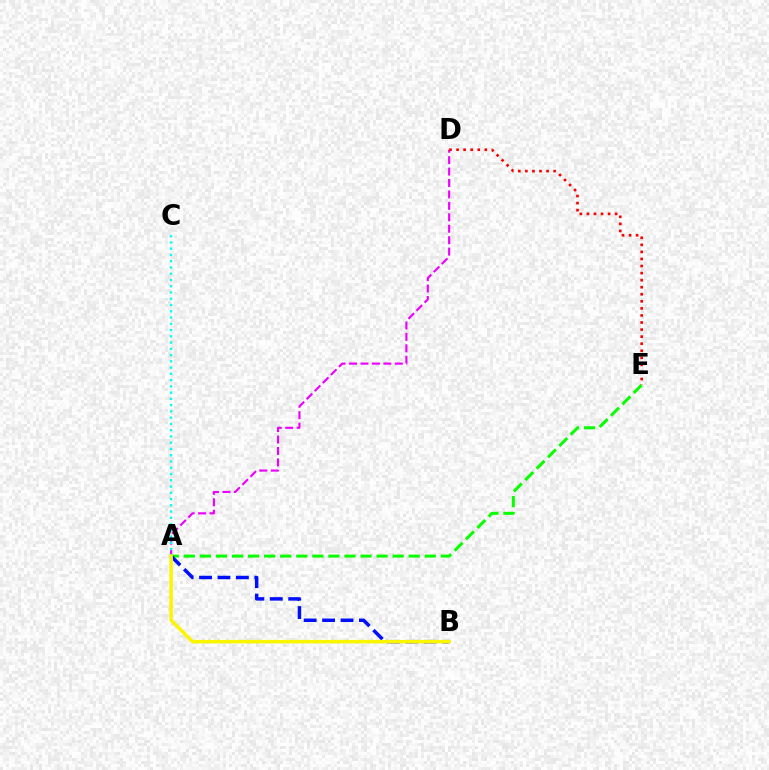{('A', 'D'): [{'color': '#ee00ff', 'line_style': 'dashed', 'thickness': 1.55}], ('A', 'C'): [{'color': '#00fff6', 'line_style': 'dotted', 'thickness': 1.7}], ('A', 'E'): [{'color': '#08ff00', 'line_style': 'dashed', 'thickness': 2.18}], ('D', 'E'): [{'color': '#ff0000', 'line_style': 'dotted', 'thickness': 1.92}], ('A', 'B'): [{'color': '#0010ff', 'line_style': 'dashed', 'thickness': 2.5}, {'color': '#fcf500', 'line_style': 'solid', 'thickness': 2.52}]}